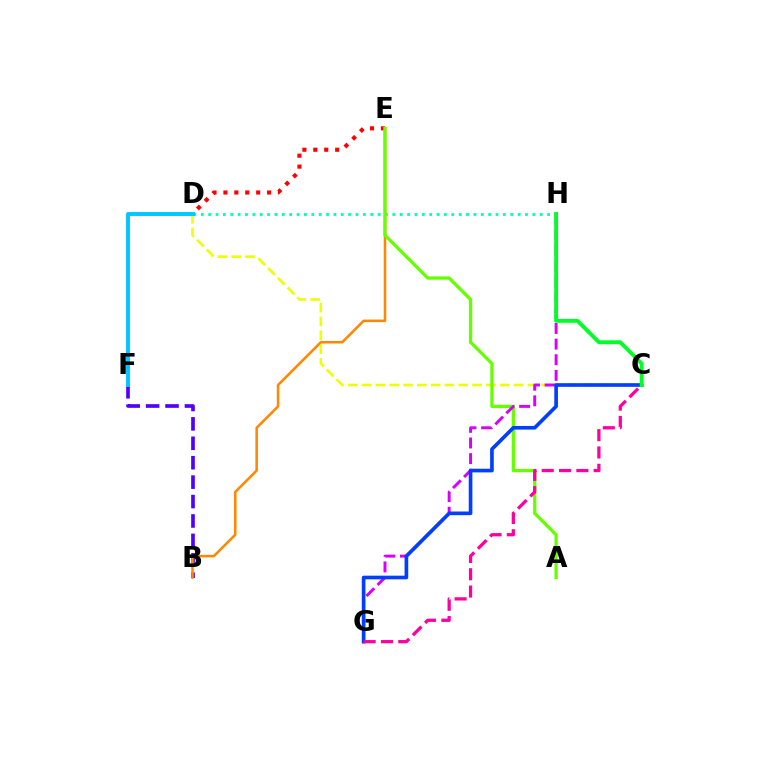{('C', 'D'): [{'color': '#eeff00', 'line_style': 'dashed', 'thickness': 1.88}], ('D', 'H'): [{'color': '#00ffaf', 'line_style': 'dotted', 'thickness': 2.0}], ('B', 'F'): [{'color': '#4f00ff', 'line_style': 'dashed', 'thickness': 2.64}], ('D', 'E'): [{'color': '#ff0000', 'line_style': 'dotted', 'thickness': 2.97}], ('D', 'F'): [{'color': '#00c7ff', 'line_style': 'solid', 'thickness': 2.81}], ('B', 'E'): [{'color': '#ff8800', 'line_style': 'solid', 'thickness': 1.83}], ('A', 'E'): [{'color': '#66ff00', 'line_style': 'solid', 'thickness': 2.35}], ('G', 'H'): [{'color': '#d600ff', 'line_style': 'dashed', 'thickness': 2.12}], ('C', 'G'): [{'color': '#003fff', 'line_style': 'solid', 'thickness': 2.63}, {'color': '#ff00a0', 'line_style': 'dashed', 'thickness': 2.35}], ('C', 'H'): [{'color': '#00ff27', 'line_style': 'solid', 'thickness': 2.78}]}